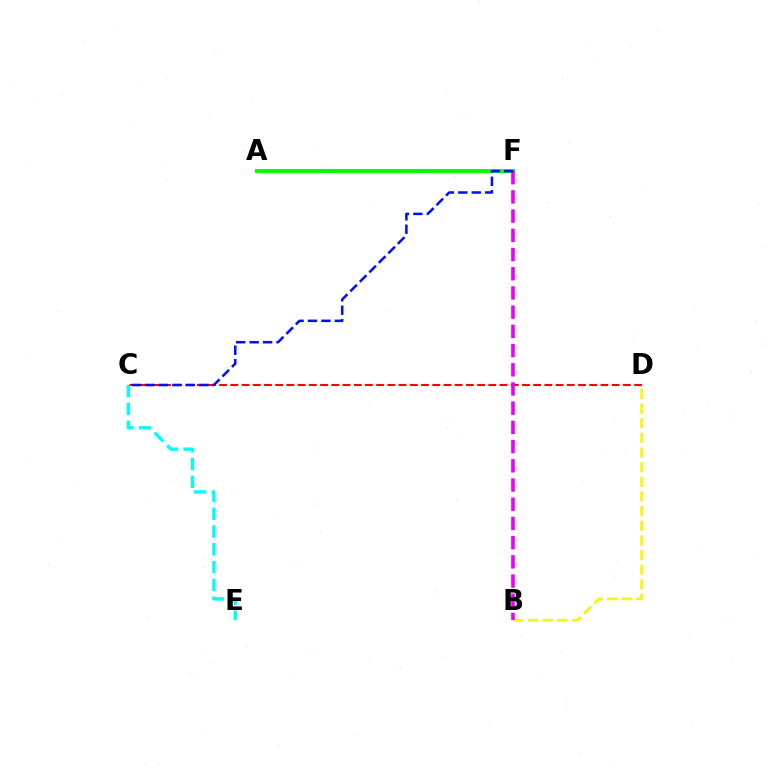{('C', 'E'): [{'color': '#00fff6', 'line_style': 'dashed', 'thickness': 2.42}], ('A', 'F'): [{'color': '#08ff00', 'line_style': 'solid', 'thickness': 2.89}], ('B', 'D'): [{'color': '#fcf500', 'line_style': 'dashed', 'thickness': 1.99}], ('C', 'D'): [{'color': '#ff0000', 'line_style': 'dashed', 'thickness': 1.52}], ('B', 'F'): [{'color': '#ee00ff', 'line_style': 'dashed', 'thickness': 2.61}], ('C', 'F'): [{'color': '#0010ff', 'line_style': 'dashed', 'thickness': 1.83}]}